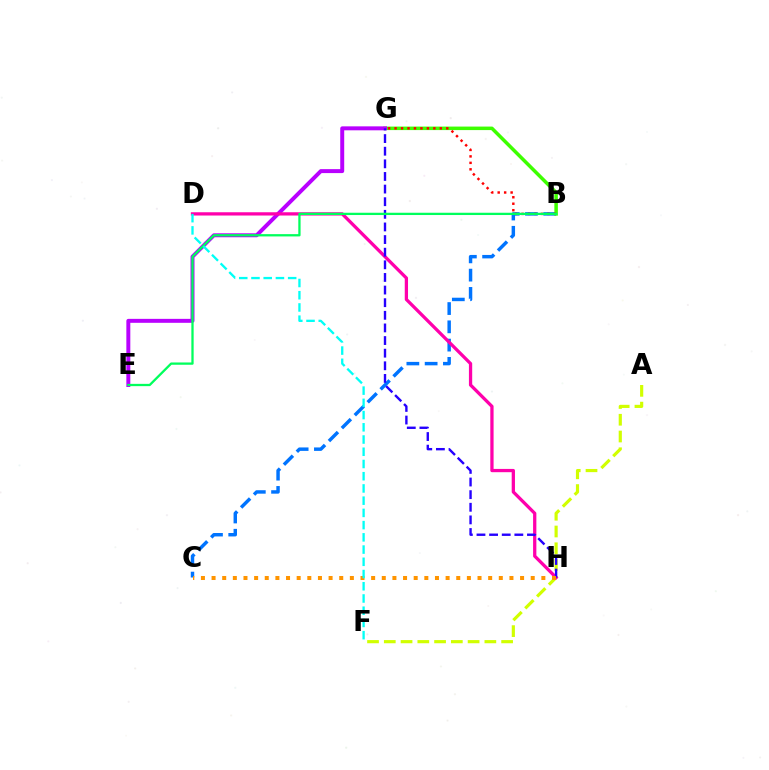{('B', 'C'): [{'color': '#0074ff', 'line_style': 'dashed', 'thickness': 2.48}], ('B', 'G'): [{'color': '#3dff00', 'line_style': 'solid', 'thickness': 2.53}, {'color': '#ff0000', 'line_style': 'dotted', 'thickness': 1.76}], ('E', 'G'): [{'color': '#b900ff', 'line_style': 'solid', 'thickness': 2.85}], ('A', 'F'): [{'color': '#d1ff00', 'line_style': 'dashed', 'thickness': 2.28}], ('D', 'H'): [{'color': '#ff00ac', 'line_style': 'solid', 'thickness': 2.36}], ('G', 'H'): [{'color': '#2500ff', 'line_style': 'dashed', 'thickness': 1.71}], ('C', 'H'): [{'color': '#ff9400', 'line_style': 'dotted', 'thickness': 2.89}], ('B', 'E'): [{'color': '#00ff5c', 'line_style': 'solid', 'thickness': 1.65}], ('D', 'F'): [{'color': '#00fff6', 'line_style': 'dashed', 'thickness': 1.66}]}